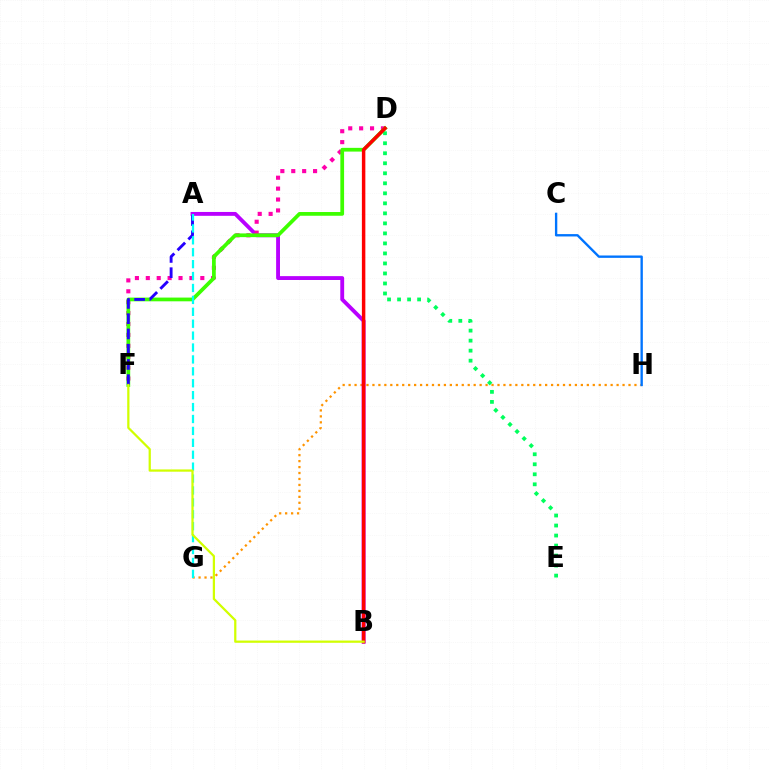{('G', 'H'): [{'color': '#ff9400', 'line_style': 'dotted', 'thickness': 1.62}], ('A', 'B'): [{'color': '#b900ff', 'line_style': 'solid', 'thickness': 2.78}], ('D', 'E'): [{'color': '#00ff5c', 'line_style': 'dotted', 'thickness': 2.72}], ('D', 'F'): [{'color': '#ff00ac', 'line_style': 'dotted', 'thickness': 2.96}, {'color': '#3dff00', 'line_style': 'solid', 'thickness': 2.69}], ('A', 'F'): [{'color': '#2500ff', 'line_style': 'dashed', 'thickness': 2.07}], ('A', 'G'): [{'color': '#00fff6', 'line_style': 'dashed', 'thickness': 1.62}], ('B', 'D'): [{'color': '#ff0000', 'line_style': 'solid', 'thickness': 2.49}], ('B', 'F'): [{'color': '#d1ff00', 'line_style': 'solid', 'thickness': 1.62}], ('C', 'H'): [{'color': '#0074ff', 'line_style': 'solid', 'thickness': 1.7}]}